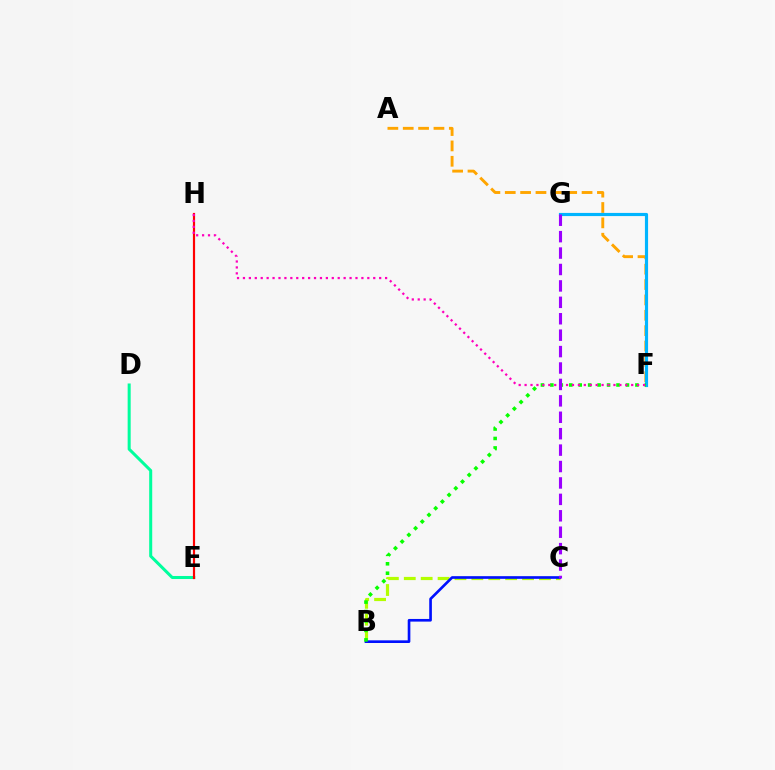{('A', 'F'): [{'color': '#ffa500', 'line_style': 'dashed', 'thickness': 2.09}], ('F', 'G'): [{'color': '#00b5ff', 'line_style': 'solid', 'thickness': 2.27}], ('B', 'C'): [{'color': '#b3ff00', 'line_style': 'dashed', 'thickness': 2.3}, {'color': '#0010ff', 'line_style': 'solid', 'thickness': 1.91}], ('D', 'E'): [{'color': '#00ff9d', 'line_style': 'solid', 'thickness': 2.18}], ('E', 'H'): [{'color': '#ff0000', 'line_style': 'solid', 'thickness': 1.57}], ('B', 'F'): [{'color': '#08ff00', 'line_style': 'dotted', 'thickness': 2.57}], ('F', 'H'): [{'color': '#ff00bd', 'line_style': 'dotted', 'thickness': 1.61}], ('C', 'G'): [{'color': '#9b00ff', 'line_style': 'dashed', 'thickness': 2.23}]}